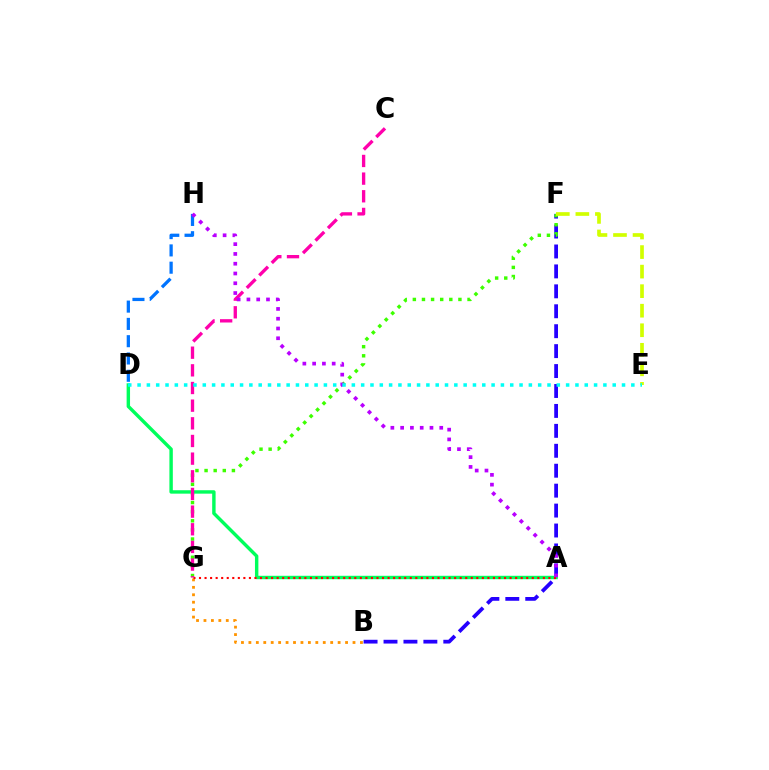{('B', 'F'): [{'color': '#2500ff', 'line_style': 'dashed', 'thickness': 2.71}], ('B', 'G'): [{'color': '#ff9400', 'line_style': 'dotted', 'thickness': 2.02}], ('F', 'G'): [{'color': '#3dff00', 'line_style': 'dotted', 'thickness': 2.48}], ('A', 'D'): [{'color': '#00ff5c', 'line_style': 'solid', 'thickness': 2.46}], ('A', 'G'): [{'color': '#ff0000', 'line_style': 'dotted', 'thickness': 1.51}], ('C', 'G'): [{'color': '#ff00ac', 'line_style': 'dashed', 'thickness': 2.4}], ('E', 'F'): [{'color': '#d1ff00', 'line_style': 'dashed', 'thickness': 2.65}], ('D', 'H'): [{'color': '#0074ff', 'line_style': 'dashed', 'thickness': 2.35}], ('A', 'H'): [{'color': '#b900ff', 'line_style': 'dotted', 'thickness': 2.66}], ('D', 'E'): [{'color': '#00fff6', 'line_style': 'dotted', 'thickness': 2.53}]}